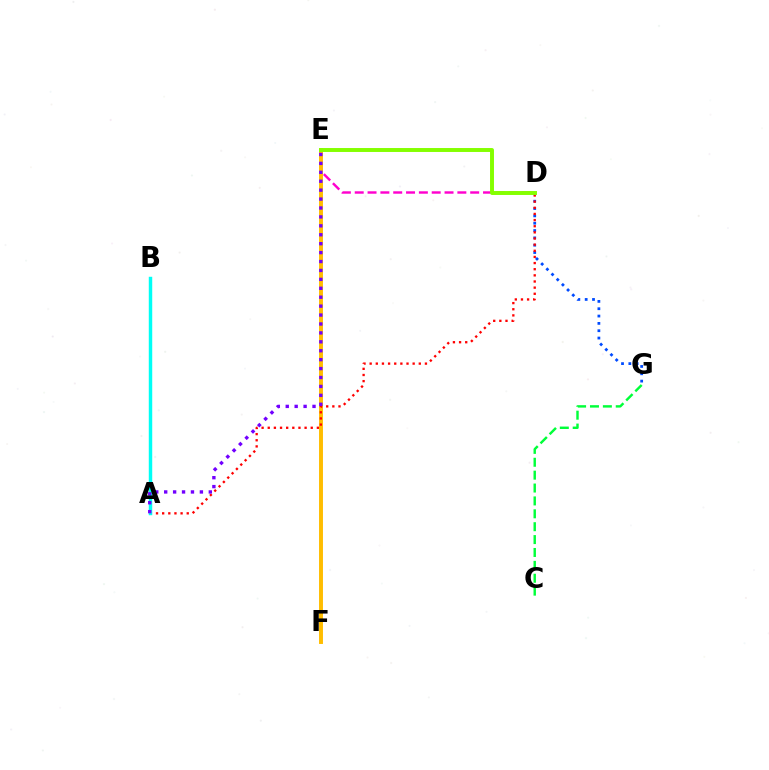{('D', 'G'): [{'color': '#004bff', 'line_style': 'dotted', 'thickness': 1.99}], ('D', 'E'): [{'color': '#ff00cf', 'line_style': 'dashed', 'thickness': 1.74}, {'color': '#84ff00', 'line_style': 'solid', 'thickness': 2.83}], ('E', 'F'): [{'color': '#ffbd00', 'line_style': 'solid', 'thickness': 2.83}], ('C', 'G'): [{'color': '#00ff39', 'line_style': 'dashed', 'thickness': 1.75}], ('A', 'D'): [{'color': '#ff0000', 'line_style': 'dotted', 'thickness': 1.67}], ('A', 'B'): [{'color': '#00fff6', 'line_style': 'solid', 'thickness': 2.48}], ('A', 'E'): [{'color': '#7200ff', 'line_style': 'dotted', 'thickness': 2.42}]}